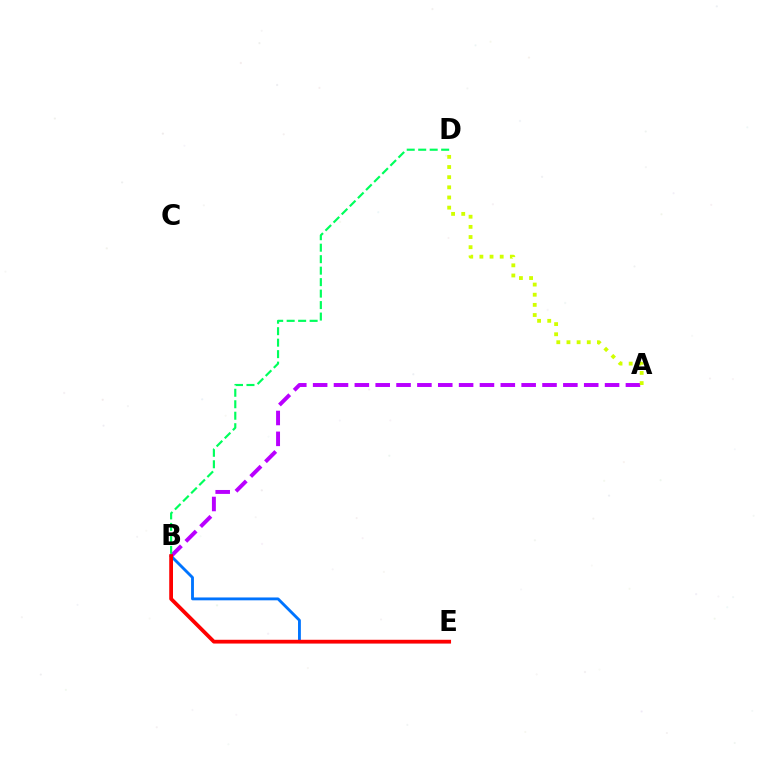{('A', 'B'): [{'color': '#b900ff', 'line_style': 'dashed', 'thickness': 2.83}], ('B', 'D'): [{'color': '#00ff5c', 'line_style': 'dashed', 'thickness': 1.56}], ('A', 'D'): [{'color': '#d1ff00', 'line_style': 'dotted', 'thickness': 2.76}], ('B', 'E'): [{'color': '#0074ff', 'line_style': 'solid', 'thickness': 2.06}, {'color': '#ff0000', 'line_style': 'solid', 'thickness': 2.71}]}